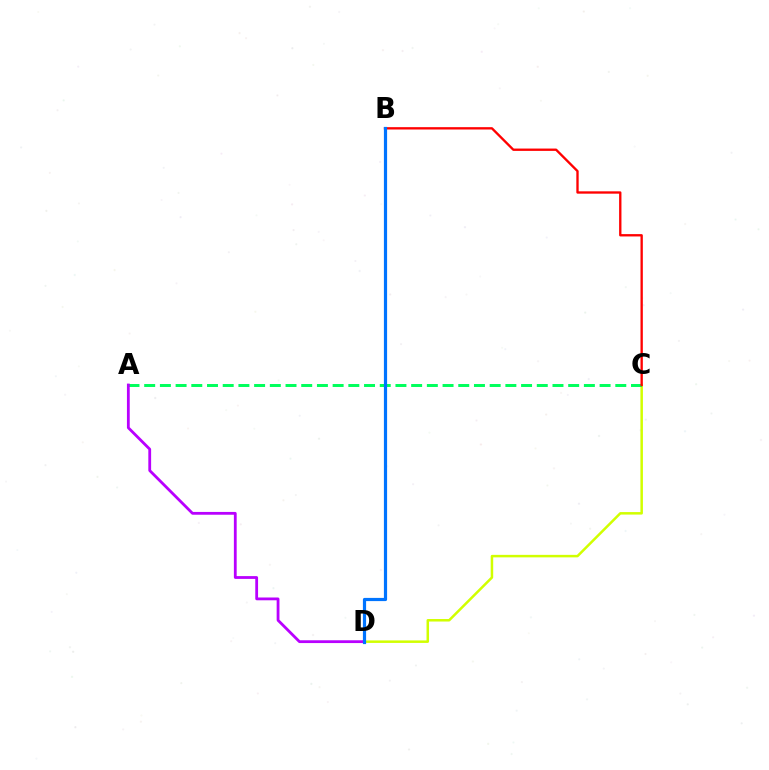{('C', 'D'): [{'color': '#d1ff00', 'line_style': 'solid', 'thickness': 1.8}], ('A', 'C'): [{'color': '#00ff5c', 'line_style': 'dashed', 'thickness': 2.13}], ('B', 'C'): [{'color': '#ff0000', 'line_style': 'solid', 'thickness': 1.69}], ('A', 'D'): [{'color': '#b900ff', 'line_style': 'solid', 'thickness': 2.01}], ('B', 'D'): [{'color': '#0074ff', 'line_style': 'solid', 'thickness': 2.3}]}